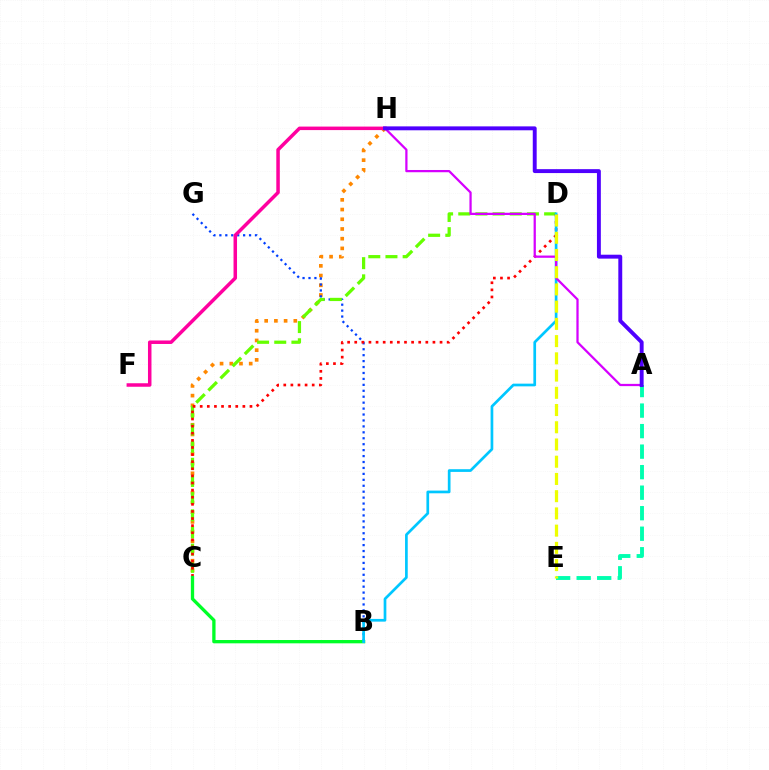{('C', 'H'): [{'color': '#ff8800', 'line_style': 'dotted', 'thickness': 2.64}], ('B', 'G'): [{'color': '#003fff', 'line_style': 'dotted', 'thickness': 1.61}], ('A', 'E'): [{'color': '#00ffaf', 'line_style': 'dashed', 'thickness': 2.79}], ('C', 'D'): [{'color': '#66ff00', 'line_style': 'dashed', 'thickness': 2.33}, {'color': '#ff0000', 'line_style': 'dotted', 'thickness': 1.93}], ('F', 'H'): [{'color': '#ff00a0', 'line_style': 'solid', 'thickness': 2.52}], ('B', 'C'): [{'color': '#00ff27', 'line_style': 'solid', 'thickness': 2.38}], ('B', 'D'): [{'color': '#00c7ff', 'line_style': 'solid', 'thickness': 1.94}], ('A', 'H'): [{'color': '#d600ff', 'line_style': 'solid', 'thickness': 1.62}, {'color': '#4f00ff', 'line_style': 'solid', 'thickness': 2.82}], ('D', 'E'): [{'color': '#eeff00', 'line_style': 'dashed', 'thickness': 2.34}]}